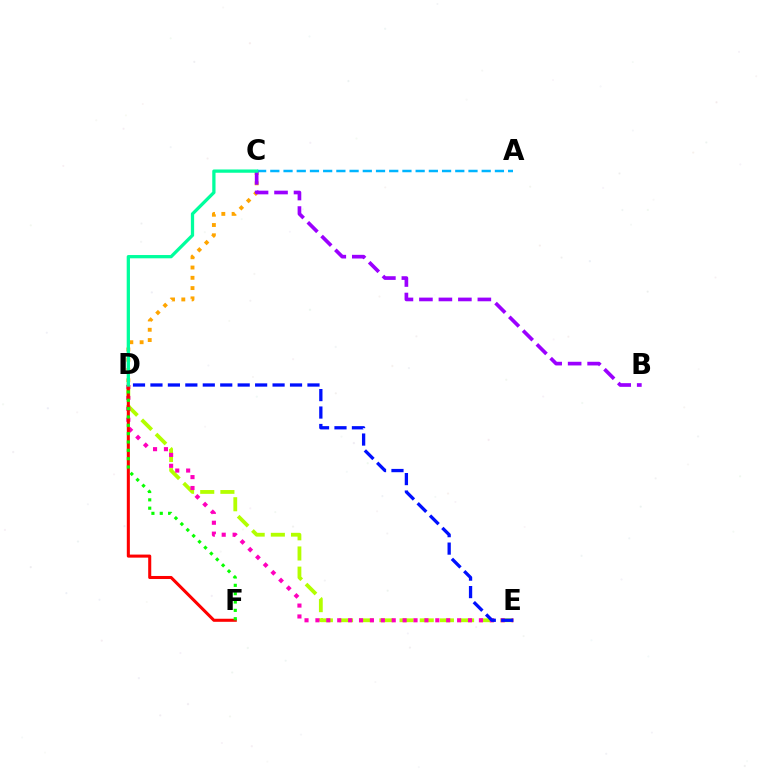{('D', 'E'): [{'color': '#b3ff00', 'line_style': 'dashed', 'thickness': 2.74}, {'color': '#ff00bd', 'line_style': 'dotted', 'thickness': 2.96}, {'color': '#0010ff', 'line_style': 'dashed', 'thickness': 2.37}], ('C', 'D'): [{'color': '#ffa500', 'line_style': 'dotted', 'thickness': 2.79}, {'color': '#00ff9d', 'line_style': 'solid', 'thickness': 2.36}], ('A', 'C'): [{'color': '#00b5ff', 'line_style': 'dashed', 'thickness': 1.79}], ('D', 'F'): [{'color': '#ff0000', 'line_style': 'solid', 'thickness': 2.2}, {'color': '#08ff00', 'line_style': 'dotted', 'thickness': 2.27}], ('B', 'C'): [{'color': '#9b00ff', 'line_style': 'dashed', 'thickness': 2.65}]}